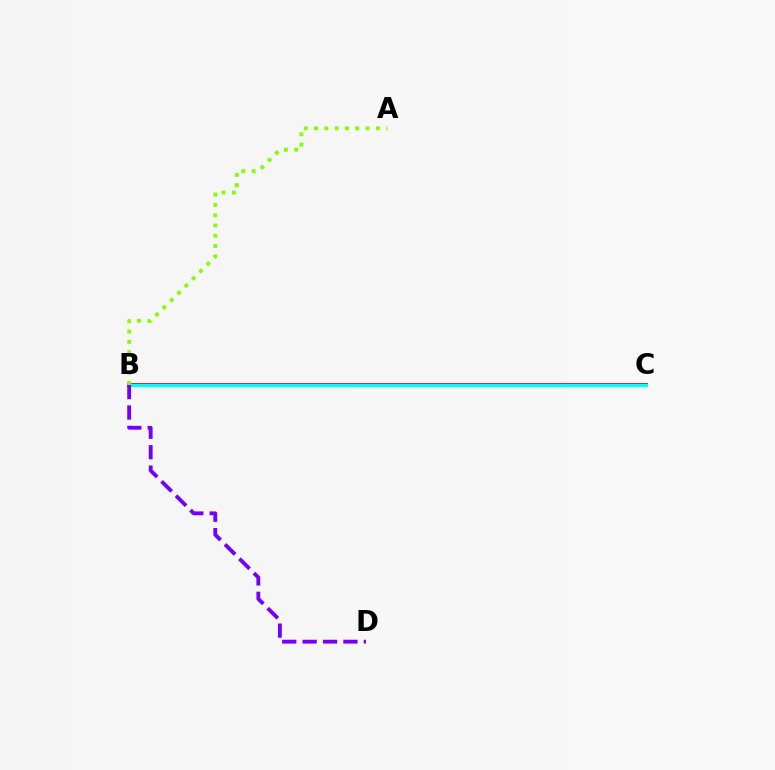{('B', 'C'): [{'color': '#ff0000', 'line_style': 'solid', 'thickness': 2.82}, {'color': '#00fff6', 'line_style': 'solid', 'thickness': 2.38}], ('B', 'D'): [{'color': '#7200ff', 'line_style': 'dashed', 'thickness': 2.77}], ('A', 'B'): [{'color': '#84ff00', 'line_style': 'dotted', 'thickness': 2.8}]}